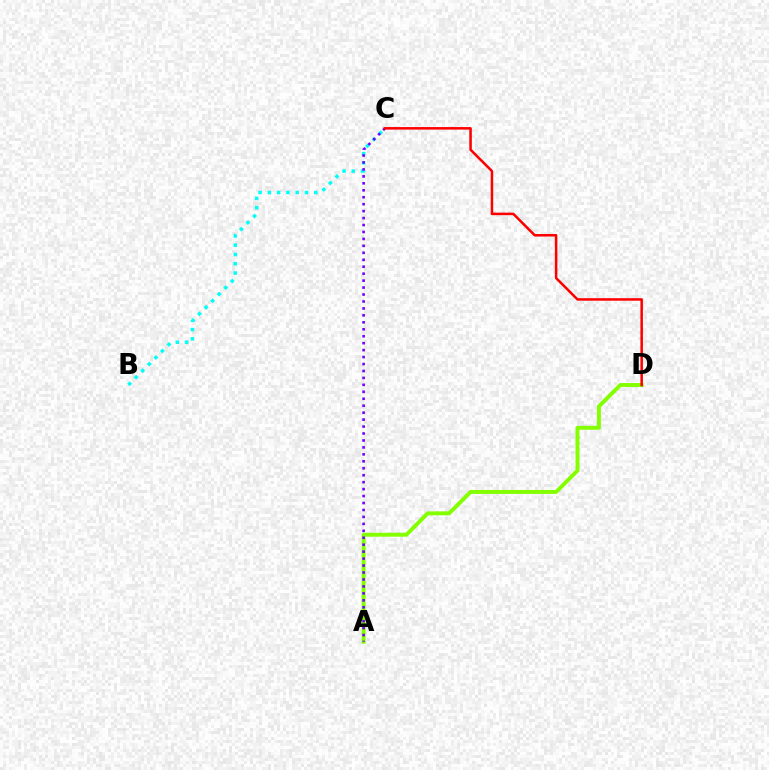{('A', 'D'): [{'color': '#84ff00', 'line_style': 'solid', 'thickness': 2.82}], ('B', 'C'): [{'color': '#00fff6', 'line_style': 'dotted', 'thickness': 2.52}], ('A', 'C'): [{'color': '#7200ff', 'line_style': 'dotted', 'thickness': 1.89}], ('C', 'D'): [{'color': '#ff0000', 'line_style': 'solid', 'thickness': 1.82}]}